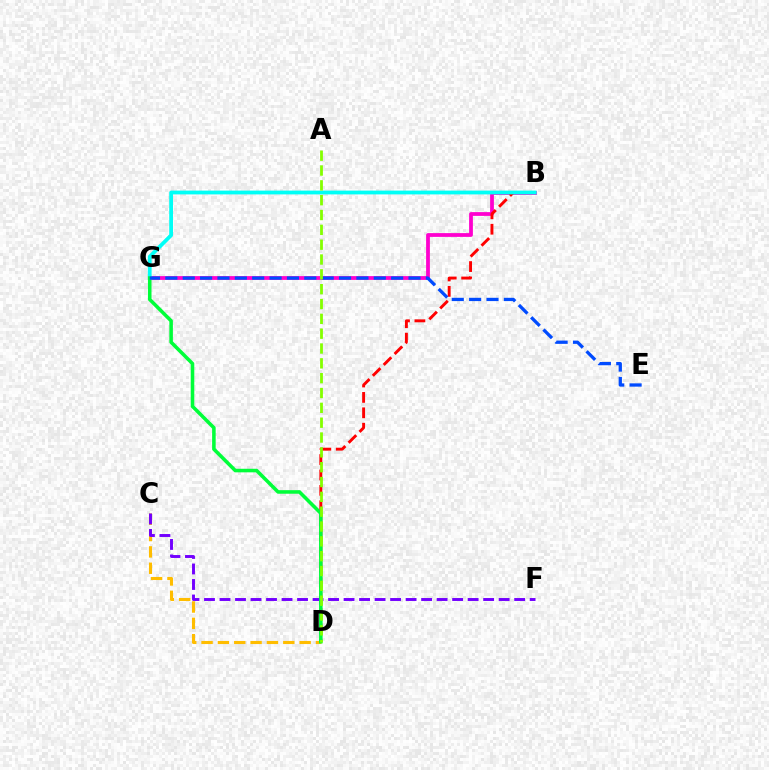{('B', 'G'): [{'color': '#ff00cf', 'line_style': 'solid', 'thickness': 2.72}, {'color': '#00fff6', 'line_style': 'solid', 'thickness': 2.73}], ('B', 'D'): [{'color': '#ff0000', 'line_style': 'dashed', 'thickness': 2.09}], ('C', 'D'): [{'color': '#ffbd00', 'line_style': 'dashed', 'thickness': 2.22}], ('C', 'F'): [{'color': '#7200ff', 'line_style': 'dashed', 'thickness': 2.11}], ('D', 'G'): [{'color': '#00ff39', 'line_style': 'solid', 'thickness': 2.56}], ('E', 'G'): [{'color': '#004bff', 'line_style': 'dashed', 'thickness': 2.36}], ('A', 'D'): [{'color': '#84ff00', 'line_style': 'dashed', 'thickness': 2.02}]}